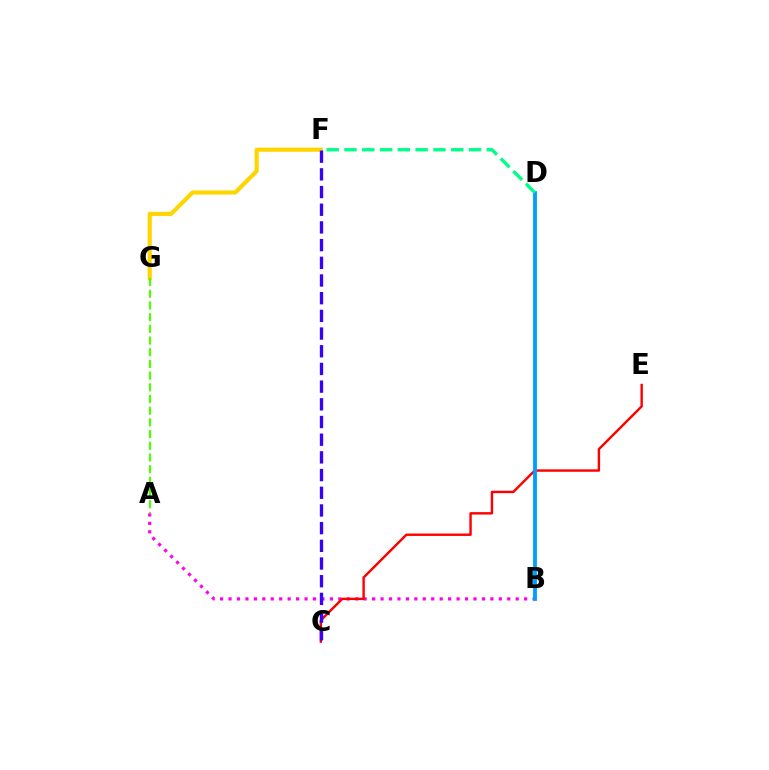{('A', 'B'): [{'color': '#ff00ed', 'line_style': 'dotted', 'thickness': 2.29}], ('C', 'E'): [{'color': '#ff0000', 'line_style': 'solid', 'thickness': 1.74}], ('F', 'G'): [{'color': '#ffd500', 'line_style': 'solid', 'thickness': 2.99}], ('B', 'D'): [{'color': '#009eff', 'line_style': 'solid', 'thickness': 2.75}], ('C', 'F'): [{'color': '#3700ff', 'line_style': 'dashed', 'thickness': 2.4}], ('A', 'G'): [{'color': '#4fff00', 'line_style': 'dashed', 'thickness': 1.59}], ('D', 'F'): [{'color': '#00ff86', 'line_style': 'dashed', 'thickness': 2.42}]}